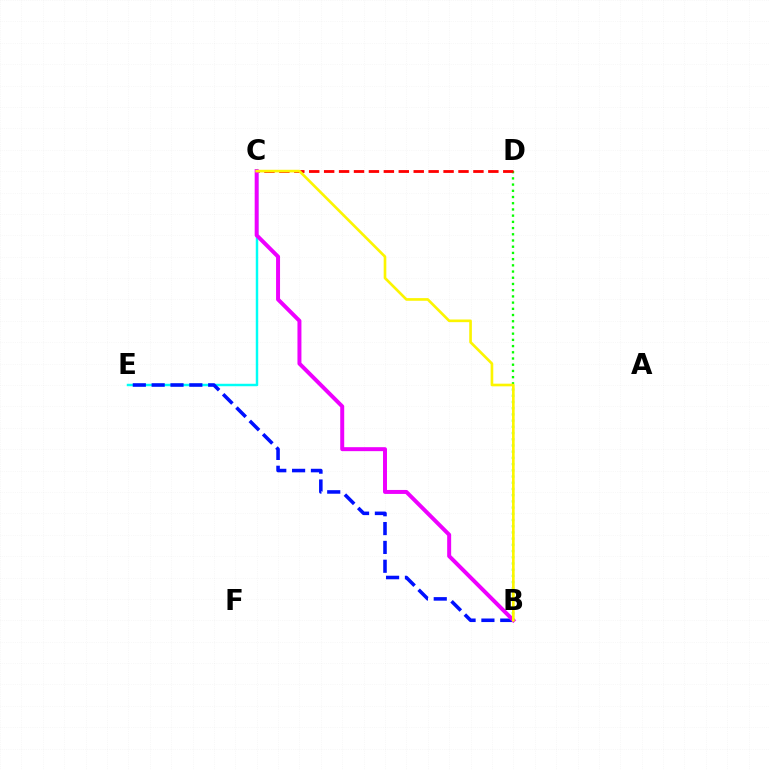{('B', 'D'): [{'color': '#08ff00', 'line_style': 'dotted', 'thickness': 1.69}], ('C', 'D'): [{'color': '#ff0000', 'line_style': 'dashed', 'thickness': 2.03}], ('C', 'E'): [{'color': '#00fff6', 'line_style': 'solid', 'thickness': 1.77}], ('B', 'E'): [{'color': '#0010ff', 'line_style': 'dashed', 'thickness': 2.56}], ('B', 'C'): [{'color': '#ee00ff', 'line_style': 'solid', 'thickness': 2.86}, {'color': '#fcf500', 'line_style': 'solid', 'thickness': 1.91}]}